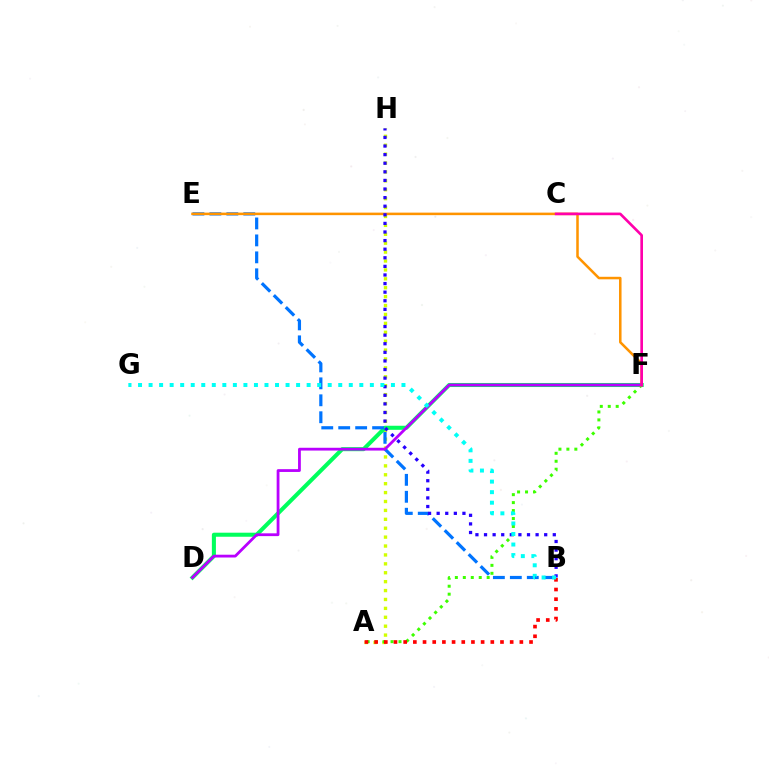{('A', 'H'): [{'color': '#d1ff00', 'line_style': 'dotted', 'thickness': 2.42}], ('D', 'F'): [{'color': '#00ff5c', 'line_style': 'solid', 'thickness': 2.92}, {'color': '#b900ff', 'line_style': 'solid', 'thickness': 2.01}], ('B', 'E'): [{'color': '#0074ff', 'line_style': 'dashed', 'thickness': 2.3}], ('A', 'F'): [{'color': '#3dff00', 'line_style': 'dotted', 'thickness': 2.16}], ('E', 'F'): [{'color': '#ff9400', 'line_style': 'solid', 'thickness': 1.82}], ('A', 'B'): [{'color': '#ff0000', 'line_style': 'dotted', 'thickness': 2.63}], ('B', 'H'): [{'color': '#2500ff', 'line_style': 'dotted', 'thickness': 2.34}], ('B', 'G'): [{'color': '#00fff6', 'line_style': 'dotted', 'thickness': 2.86}], ('C', 'F'): [{'color': '#ff00ac', 'line_style': 'solid', 'thickness': 1.91}]}